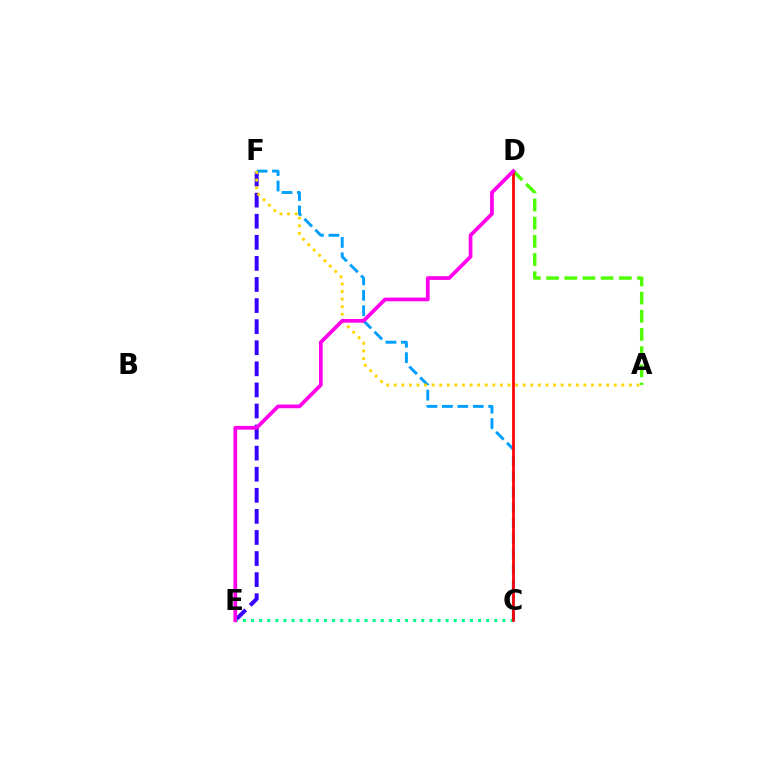{('E', 'F'): [{'color': '#3700ff', 'line_style': 'dashed', 'thickness': 2.86}], ('C', 'E'): [{'color': '#00ff86', 'line_style': 'dotted', 'thickness': 2.2}], ('C', 'F'): [{'color': '#009eff', 'line_style': 'dashed', 'thickness': 2.1}], ('A', 'D'): [{'color': '#4fff00', 'line_style': 'dashed', 'thickness': 2.47}], ('A', 'F'): [{'color': '#ffd500', 'line_style': 'dotted', 'thickness': 2.06}], ('C', 'D'): [{'color': '#ff0000', 'line_style': 'solid', 'thickness': 1.96}], ('D', 'E'): [{'color': '#ff00ed', 'line_style': 'solid', 'thickness': 2.68}]}